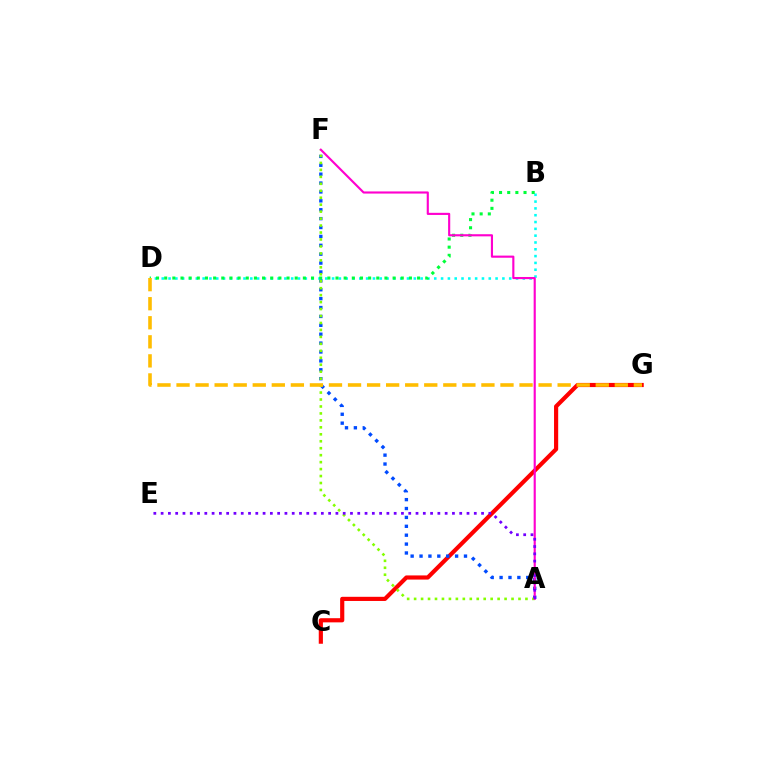{('C', 'G'): [{'color': '#ff0000', 'line_style': 'solid', 'thickness': 3.0}], ('A', 'F'): [{'color': '#004bff', 'line_style': 'dotted', 'thickness': 2.42}, {'color': '#84ff00', 'line_style': 'dotted', 'thickness': 1.89}, {'color': '#ff00cf', 'line_style': 'solid', 'thickness': 1.54}], ('B', 'D'): [{'color': '#00fff6', 'line_style': 'dotted', 'thickness': 1.85}, {'color': '#00ff39', 'line_style': 'dotted', 'thickness': 2.22}], ('A', 'E'): [{'color': '#7200ff', 'line_style': 'dotted', 'thickness': 1.98}], ('D', 'G'): [{'color': '#ffbd00', 'line_style': 'dashed', 'thickness': 2.59}]}